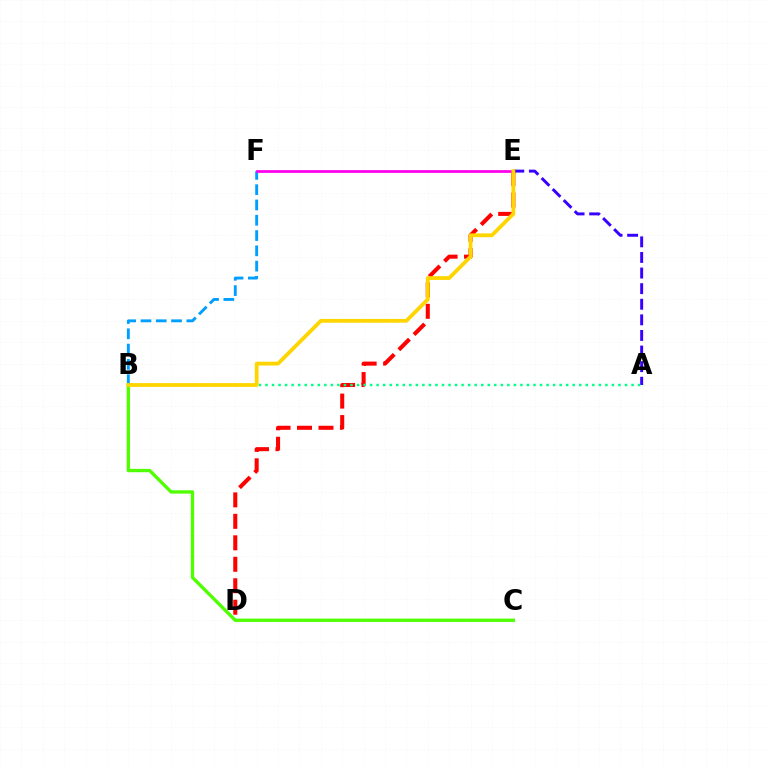{('A', 'E'): [{'color': '#3700ff', 'line_style': 'dashed', 'thickness': 2.12}], ('B', 'F'): [{'color': '#009eff', 'line_style': 'dashed', 'thickness': 2.08}], ('D', 'E'): [{'color': '#ff0000', 'line_style': 'dashed', 'thickness': 2.92}], ('E', 'F'): [{'color': '#ff00ed', 'line_style': 'solid', 'thickness': 1.98}], ('B', 'C'): [{'color': '#4fff00', 'line_style': 'solid', 'thickness': 2.39}], ('A', 'B'): [{'color': '#00ff86', 'line_style': 'dotted', 'thickness': 1.78}], ('B', 'E'): [{'color': '#ffd500', 'line_style': 'solid', 'thickness': 2.72}]}